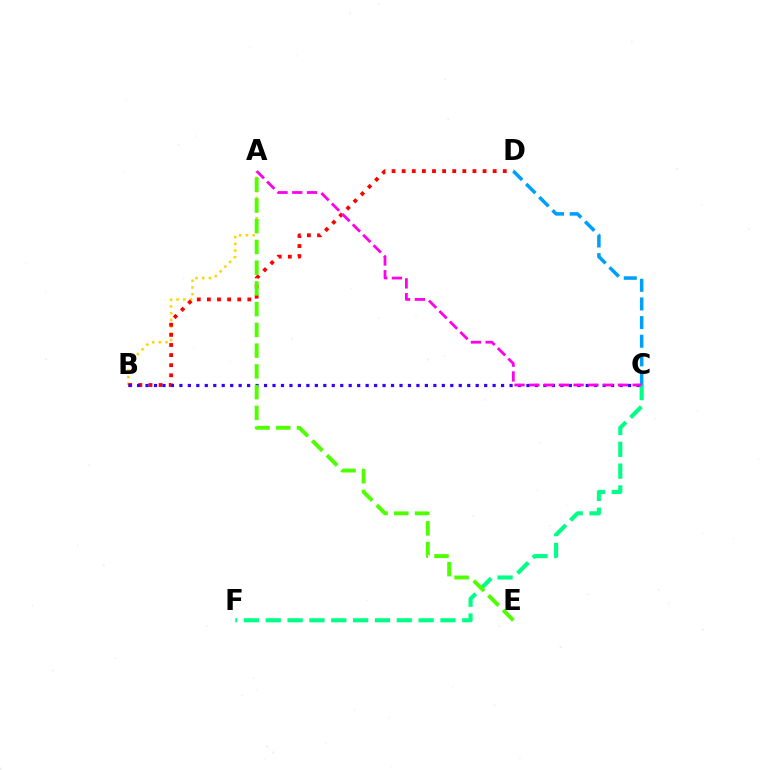{('C', 'F'): [{'color': '#00ff86', 'line_style': 'dashed', 'thickness': 2.97}], ('A', 'B'): [{'color': '#ffd500', 'line_style': 'dotted', 'thickness': 1.83}], ('B', 'D'): [{'color': '#ff0000', 'line_style': 'dotted', 'thickness': 2.75}], ('B', 'C'): [{'color': '#3700ff', 'line_style': 'dotted', 'thickness': 2.3}], ('C', 'D'): [{'color': '#009eff', 'line_style': 'dashed', 'thickness': 2.53}], ('A', 'E'): [{'color': '#4fff00', 'line_style': 'dashed', 'thickness': 2.82}], ('A', 'C'): [{'color': '#ff00ed', 'line_style': 'dashed', 'thickness': 2.01}]}